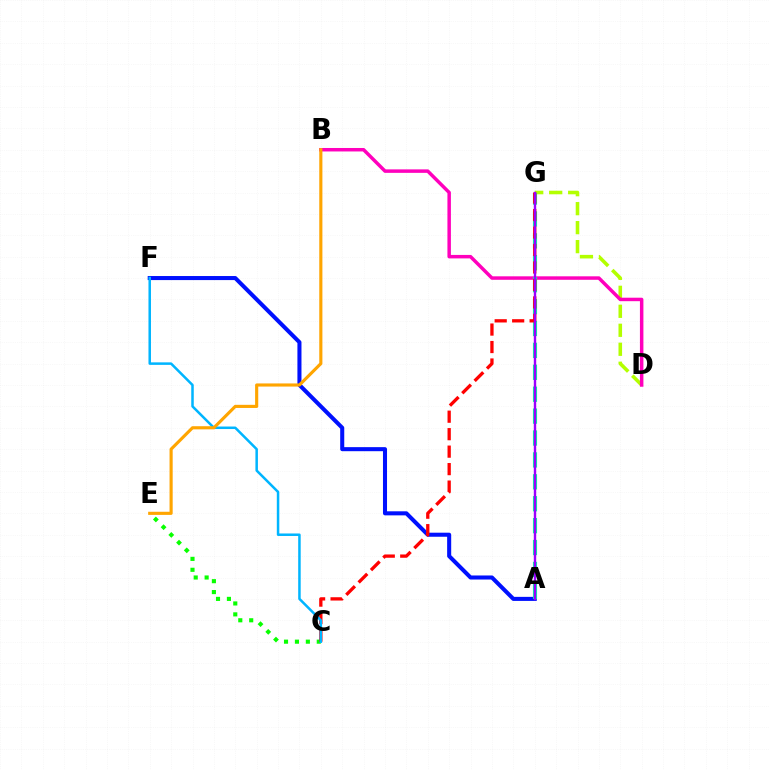{('D', 'G'): [{'color': '#b3ff00', 'line_style': 'dashed', 'thickness': 2.58}], ('C', 'E'): [{'color': '#08ff00', 'line_style': 'dotted', 'thickness': 2.97}], ('B', 'D'): [{'color': '#ff00bd', 'line_style': 'solid', 'thickness': 2.5}], ('A', 'F'): [{'color': '#0010ff', 'line_style': 'solid', 'thickness': 2.92}], ('A', 'G'): [{'color': '#00ff9d', 'line_style': 'dashed', 'thickness': 2.98}, {'color': '#9b00ff', 'line_style': 'solid', 'thickness': 1.73}], ('C', 'G'): [{'color': '#ff0000', 'line_style': 'dashed', 'thickness': 2.37}], ('C', 'F'): [{'color': '#00b5ff', 'line_style': 'solid', 'thickness': 1.81}], ('B', 'E'): [{'color': '#ffa500', 'line_style': 'solid', 'thickness': 2.26}]}